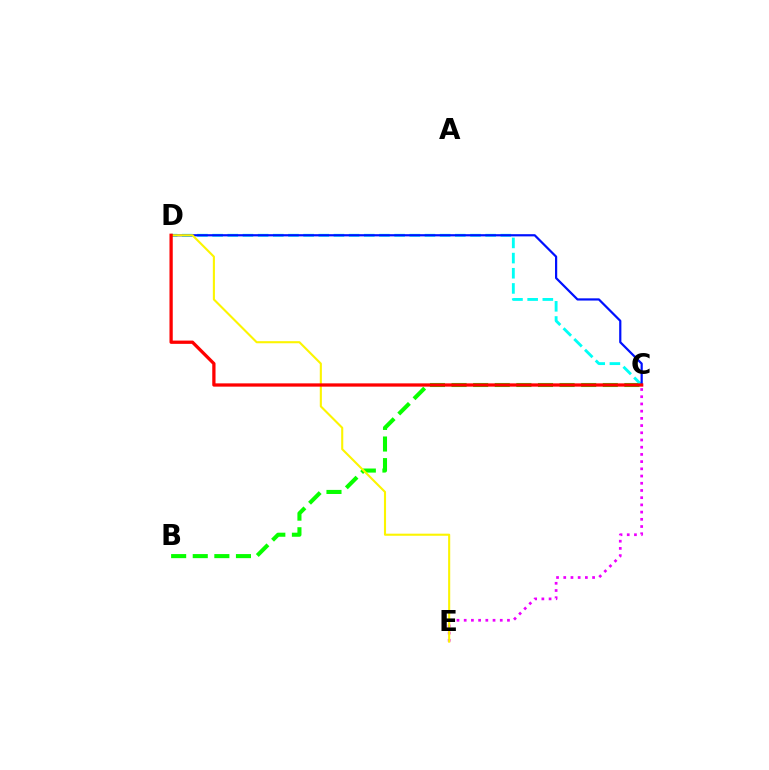{('B', 'C'): [{'color': '#08ff00', 'line_style': 'dashed', 'thickness': 2.93}], ('C', 'D'): [{'color': '#00fff6', 'line_style': 'dashed', 'thickness': 2.06}, {'color': '#0010ff', 'line_style': 'solid', 'thickness': 1.59}, {'color': '#ff0000', 'line_style': 'solid', 'thickness': 2.36}], ('C', 'E'): [{'color': '#ee00ff', 'line_style': 'dotted', 'thickness': 1.96}], ('D', 'E'): [{'color': '#fcf500', 'line_style': 'solid', 'thickness': 1.51}]}